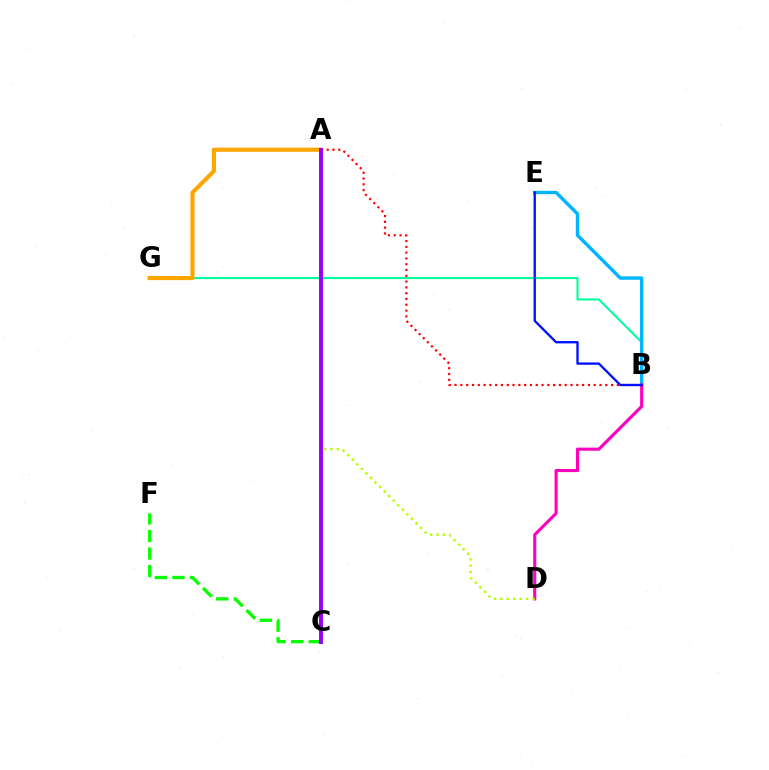{('B', 'G'): [{'color': '#00ff9d', 'line_style': 'solid', 'thickness': 1.5}], ('B', 'E'): [{'color': '#00b5ff', 'line_style': 'solid', 'thickness': 2.45}, {'color': '#0010ff', 'line_style': 'solid', 'thickness': 1.68}], ('B', 'D'): [{'color': '#ff00bd', 'line_style': 'solid', 'thickness': 2.23}], ('A', 'B'): [{'color': '#ff0000', 'line_style': 'dotted', 'thickness': 1.57}], ('A', 'D'): [{'color': '#b3ff00', 'line_style': 'dotted', 'thickness': 1.75}], ('C', 'F'): [{'color': '#08ff00', 'line_style': 'dashed', 'thickness': 2.38}], ('A', 'G'): [{'color': '#ffa500', 'line_style': 'solid', 'thickness': 2.97}], ('A', 'C'): [{'color': '#9b00ff', 'line_style': 'solid', 'thickness': 2.84}]}